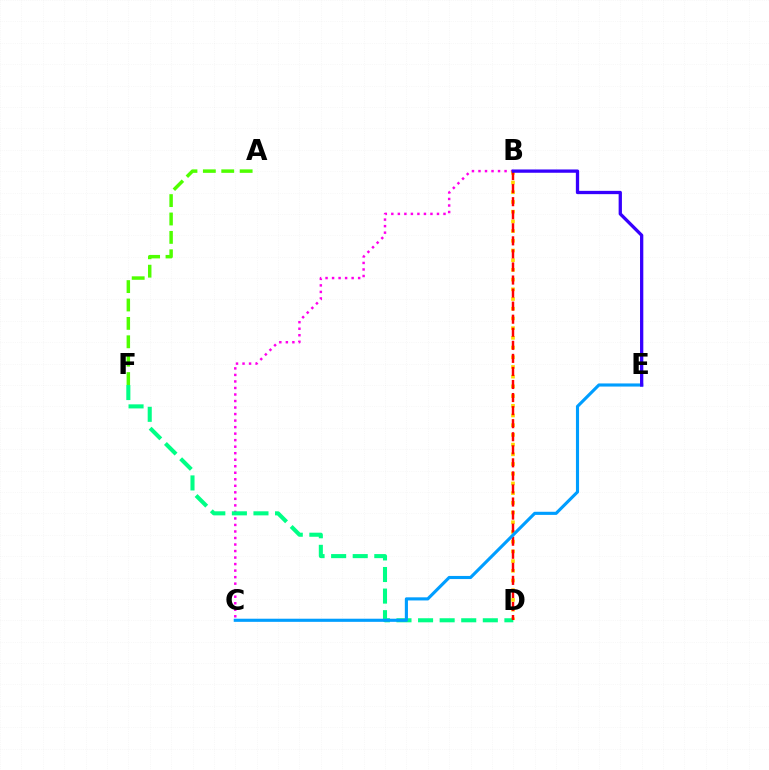{('B', 'C'): [{'color': '#ff00ed', 'line_style': 'dotted', 'thickness': 1.77}], ('A', 'F'): [{'color': '#4fff00', 'line_style': 'dashed', 'thickness': 2.5}], ('B', 'D'): [{'color': '#ffd500', 'line_style': 'dotted', 'thickness': 2.64}, {'color': '#ff0000', 'line_style': 'dashed', 'thickness': 1.77}], ('D', 'F'): [{'color': '#00ff86', 'line_style': 'dashed', 'thickness': 2.93}], ('C', 'E'): [{'color': '#009eff', 'line_style': 'solid', 'thickness': 2.25}], ('B', 'E'): [{'color': '#3700ff', 'line_style': 'solid', 'thickness': 2.37}]}